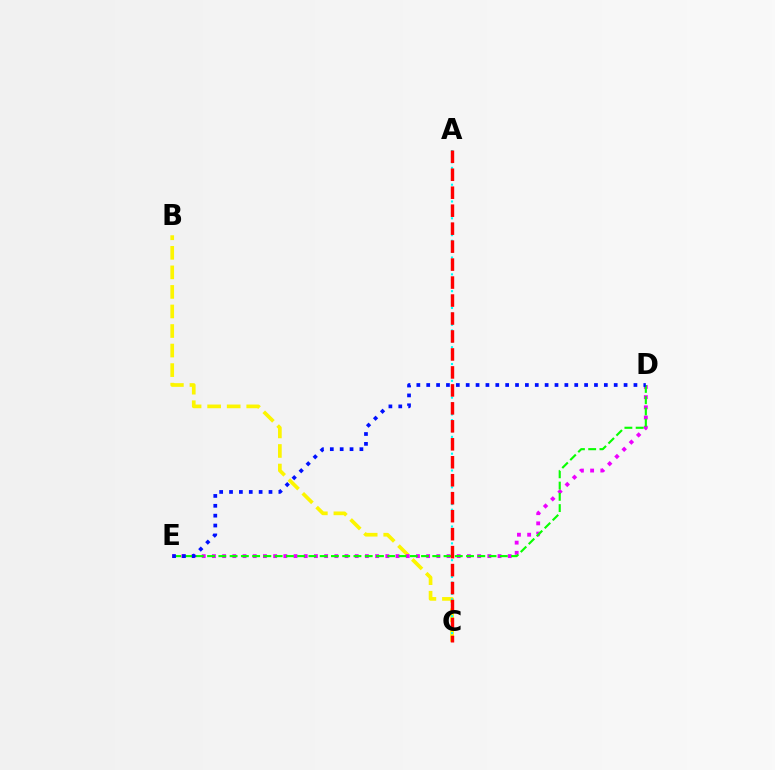{('B', 'C'): [{'color': '#fcf500', 'line_style': 'dashed', 'thickness': 2.66}], ('D', 'E'): [{'color': '#ee00ff', 'line_style': 'dotted', 'thickness': 2.77}, {'color': '#08ff00', 'line_style': 'dashed', 'thickness': 1.53}, {'color': '#0010ff', 'line_style': 'dotted', 'thickness': 2.68}], ('A', 'C'): [{'color': '#00fff6', 'line_style': 'dotted', 'thickness': 1.52}, {'color': '#ff0000', 'line_style': 'dashed', 'thickness': 2.44}]}